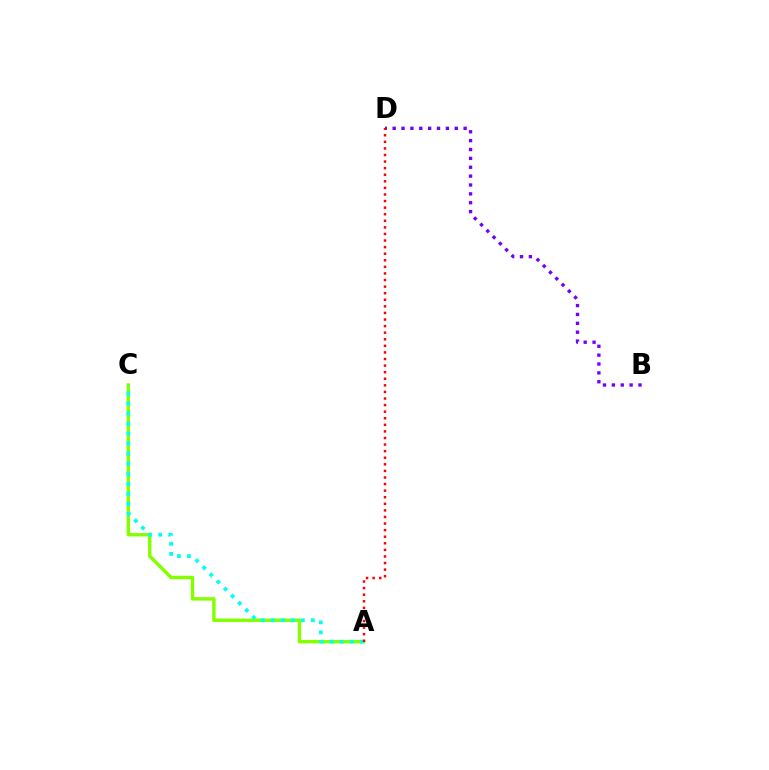{('A', 'C'): [{'color': '#84ff00', 'line_style': 'solid', 'thickness': 2.45}, {'color': '#00fff6', 'line_style': 'dotted', 'thickness': 2.73}], ('B', 'D'): [{'color': '#7200ff', 'line_style': 'dotted', 'thickness': 2.41}], ('A', 'D'): [{'color': '#ff0000', 'line_style': 'dotted', 'thickness': 1.79}]}